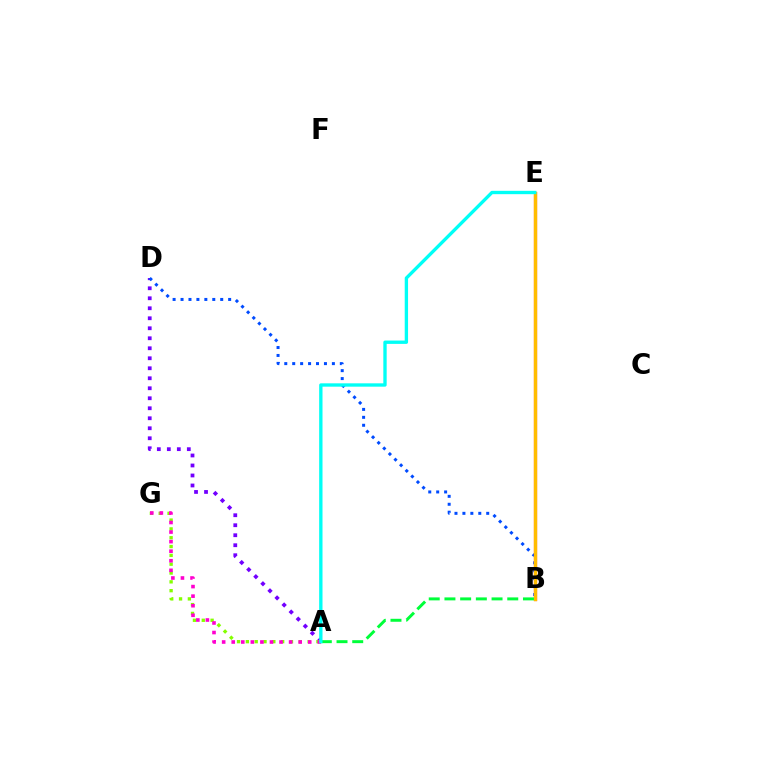{('A', 'D'): [{'color': '#7200ff', 'line_style': 'dotted', 'thickness': 2.72}], ('B', 'D'): [{'color': '#004bff', 'line_style': 'dotted', 'thickness': 2.16}], ('A', 'G'): [{'color': '#84ff00', 'line_style': 'dotted', 'thickness': 2.4}, {'color': '#ff00cf', 'line_style': 'dotted', 'thickness': 2.6}], ('B', 'E'): [{'color': '#ff0000', 'line_style': 'solid', 'thickness': 2.3}, {'color': '#ffbd00', 'line_style': 'solid', 'thickness': 2.36}], ('A', 'B'): [{'color': '#00ff39', 'line_style': 'dashed', 'thickness': 2.13}], ('A', 'E'): [{'color': '#00fff6', 'line_style': 'solid', 'thickness': 2.4}]}